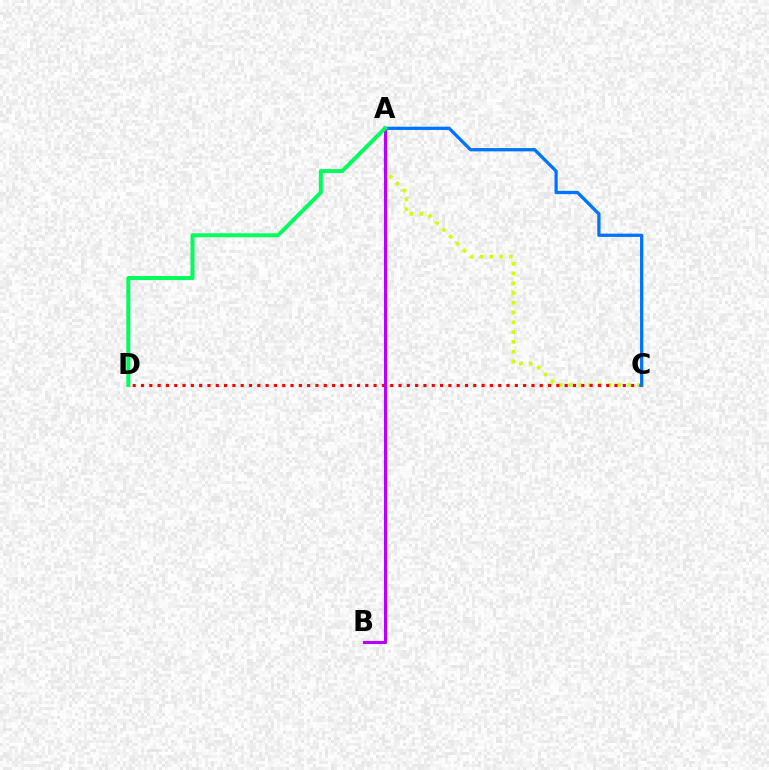{('A', 'C'): [{'color': '#d1ff00', 'line_style': 'dotted', 'thickness': 2.65}, {'color': '#0074ff', 'line_style': 'solid', 'thickness': 2.36}], ('C', 'D'): [{'color': '#ff0000', 'line_style': 'dotted', 'thickness': 2.26}], ('A', 'B'): [{'color': '#b900ff', 'line_style': 'solid', 'thickness': 2.24}], ('A', 'D'): [{'color': '#00ff5c', 'line_style': 'solid', 'thickness': 2.87}]}